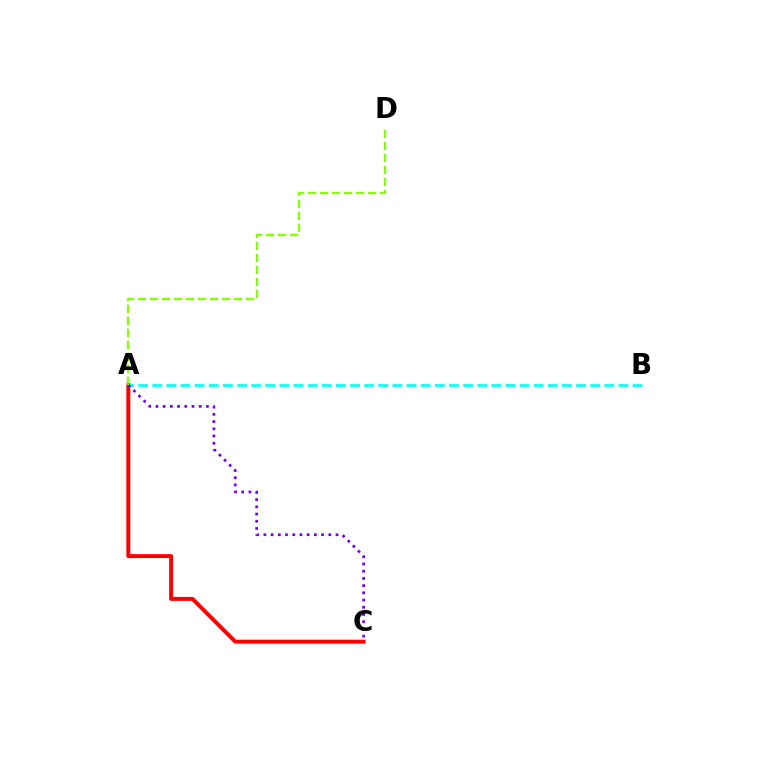{('A', 'C'): [{'color': '#ff0000', 'line_style': 'solid', 'thickness': 2.85}, {'color': '#7200ff', 'line_style': 'dotted', 'thickness': 1.96}], ('A', 'B'): [{'color': '#00fff6', 'line_style': 'dashed', 'thickness': 1.92}], ('A', 'D'): [{'color': '#84ff00', 'line_style': 'dashed', 'thickness': 1.63}]}